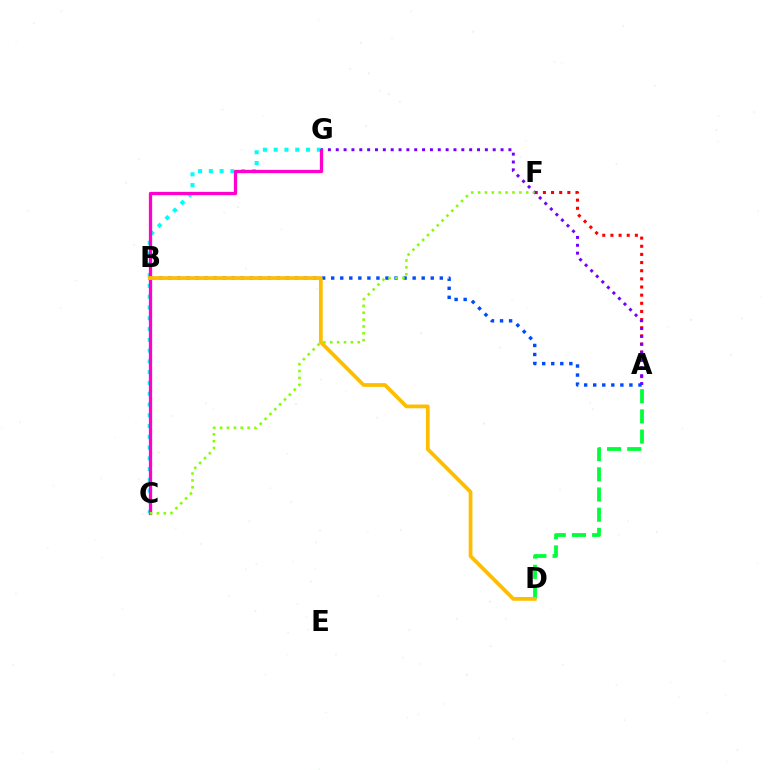{('A', 'F'): [{'color': '#ff0000', 'line_style': 'dotted', 'thickness': 2.21}], ('A', 'G'): [{'color': '#7200ff', 'line_style': 'dotted', 'thickness': 2.13}], ('A', 'B'): [{'color': '#004bff', 'line_style': 'dotted', 'thickness': 2.46}], ('C', 'G'): [{'color': '#00fff6', 'line_style': 'dotted', 'thickness': 2.93}, {'color': '#ff00cf', 'line_style': 'solid', 'thickness': 2.35}], ('A', 'D'): [{'color': '#00ff39', 'line_style': 'dashed', 'thickness': 2.74}], ('C', 'F'): [{'color': '#84ff00', 'line_style': 'dotted', 'thickness': 1.87}], ('B', 'D'): [{'color': '#ffbd00', 'line_style': 'solid', 'thickness': 2.7}]}